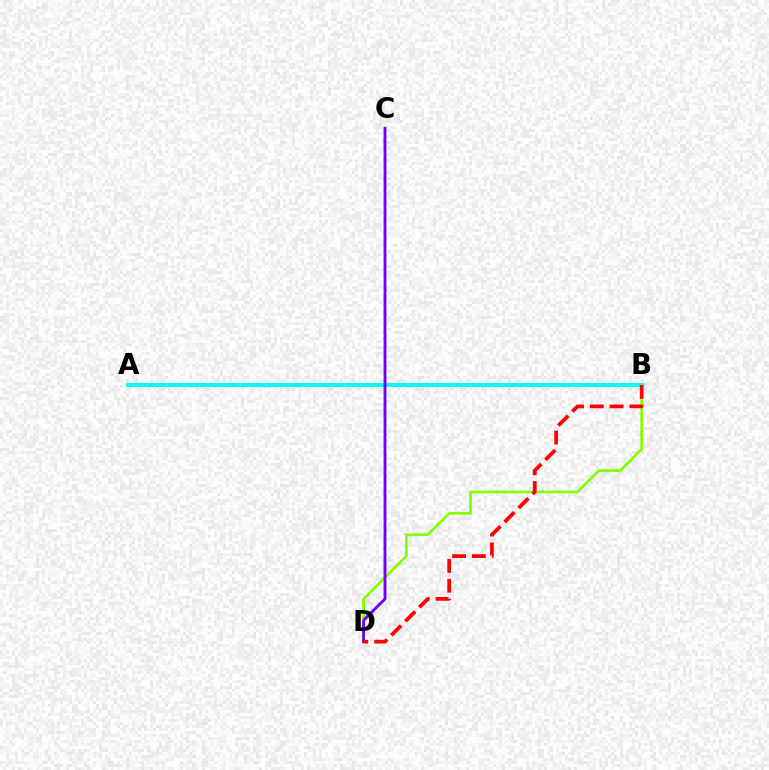{('B', 'D'): [{'color': '#84ff00', 'line_style': 'solid', 'thickness': 1.95}, {'color': '#ff0000', 'line_style': 'dashed', 'thickness': 2.69}], ('A', 'B'): [{'color': '#00fff6', 'line_style': 'solid', 'thickness': 2.86}], ('C', 'D'): [{'color': '#7200ff', 'line_style': 'solid', 'thickness': 2.07}]}